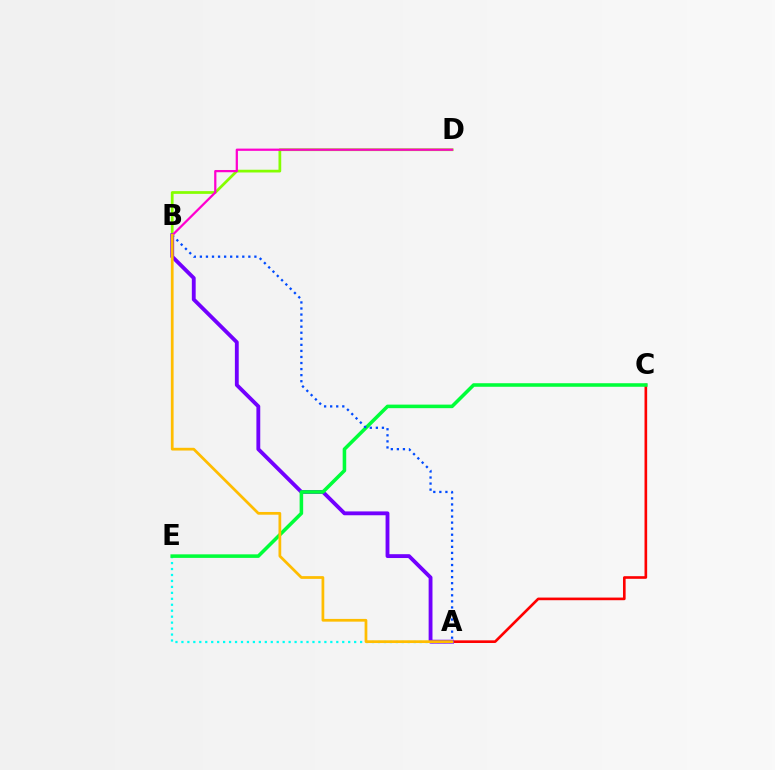{('A', 'C'): [{'color': '#ff0000', 'line_style': 'solid', 'thickness': 1.9}], ('B', 'D'): [{'color': '#84ff00', 'line_style': 'solid', 'thickness': 1.97}, {'color': '#ff00cf', 'line_style': 'solid', 'thickness': 1.61}], ('A', 'E'): [{'color': '#00fff6', 'line_style': 'dotted', 'thickness': 1.62}], ('A', 'B'): [{'color': '#7200ff', 'line_style': 'solid', 'thickness': 2.77}, {'color': '#004bff', 'line_style': 'dotted', 'thickness': 1.65}, {'color': '#ffbd00', 'line_style': 'solid', 'thickness': 1.97}], ('C', 'E'): [{'color': '#00ff39', 'line_style': 'solid', 'thickness': 2.55}]}